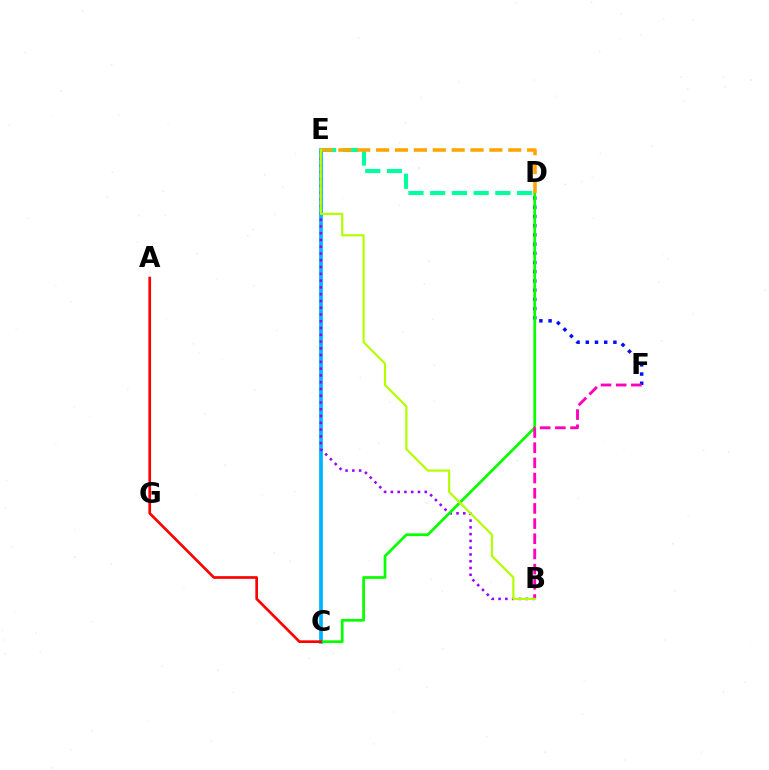{('C', 'E'): [{'color': '#00b5ff', 'line_style': 'solid', 'thickness': 2.68}], ('D', 'E'): [{'color': '#00ff9d', 'line_style': 'dashed', 'thickness': 2.95}, {'color': '#ffa500', 'line_style': 'dashed', 'thickness': 2.56}], ('B', 'E'): [{'color': '#9b00ff', 'line_style': 'dotted', 'thickness': 1.84}, {'color': '#b3ff00', 'line_style': 'solid', 'thickness': 1.57}], ('D', 'F'): [{'color': '#0010ff', 'line_style': 'dotted', 'thickness': 2.5}], ('C', 'D'): [{'color': '#08ff00', 'line_style': 'solid', 'thickness': 1.98}], ('A', 'C'): [{'color': '#ff0000', 'line_style': 'solid', 'thickness': 1.93}], ('B', 'F'): [{'color': '#ff00bd', 'line_style': 'dashed', 'thickness': 2.06}]}